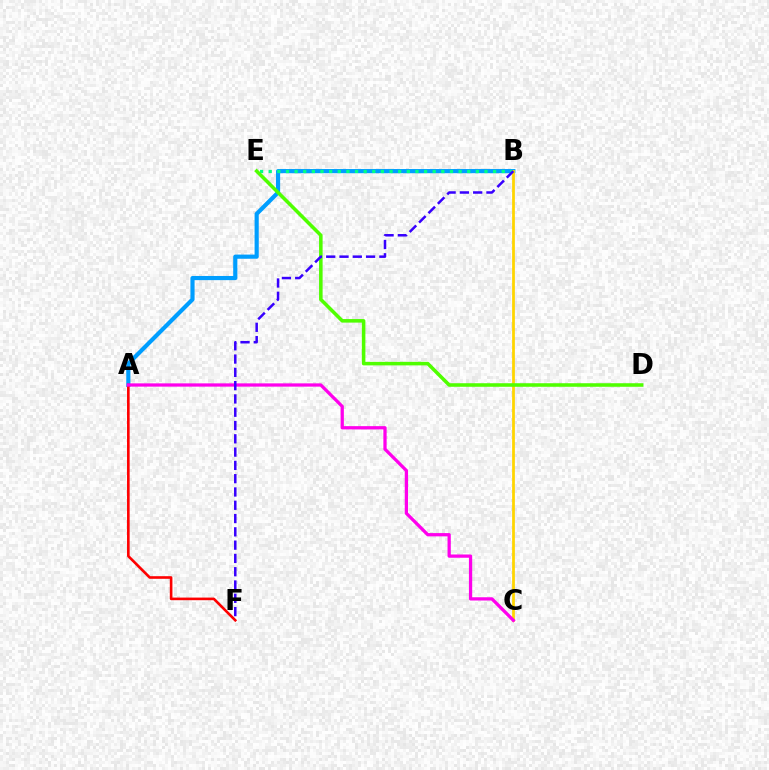{('A', 'B'): [{'color': '#009eff', 'line_style': 'solid', 'thickness': 3.0}], ('A', 'F'): [{'color': '#ff0000', 'line_style': 'solid', 'thickness': 1.89}], ('B', 'E'): [{'color': '#00ff86', 'line_style': 'dotted', 'thickness': 2.34}], ('B', 'C'): [{'color': '#ffd500', 'line_style': 'solid', 'thickness': 1.99}], ('D', 'E'): [{'color': '#4fff00', 'line_style': 'solid', 'thickness': 2.55}], ('A', 'C'): [{'color': '#ff00ed', 'line_style': 'solid', 'thickness': 2.35}], ('B', 'F'): [{'color': '#3700ff', 'line_style': 'dashed', 'thickness': 1.81}]}